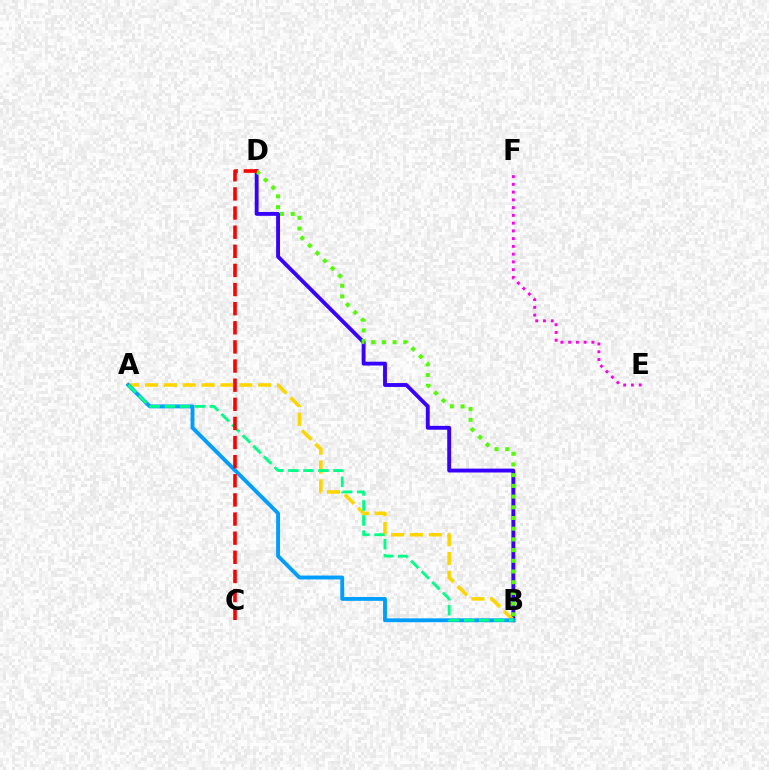{('B', 'D'): [{'color': '#3700ff', 'line_style': 'solid', 'thickness': 2.78}, {'color': '#4fff00', 'line_style': 'dotted', 'thickness': 2.91}], ('E', 'F'): [{'color': '#ff00ed', 'line_style': 'dotted', 'thickness': 2.11}], ('A', 'B'): [{'color': '#ffd500', 'line_style': 'dashed', 'thickness': 2.56}, {'color': '#009eff', 'line_style': 'solid', 'thickness': 2.79}, {'color': '#00ff86', 'line_style': 'dashed', 'thickness': 2.04}], ('C', 'D'): [{'color': '#ff0000', 'line_style': 'dashed', 'thickness': 2.6}]}